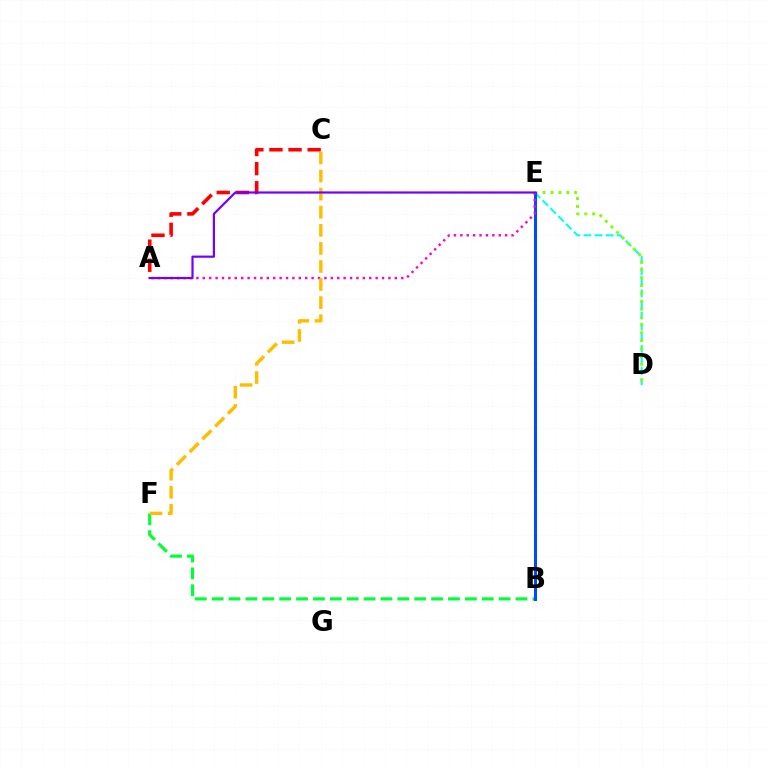{('D', 'E'): [{'color': '#00fff6', 'line_style': 'dashed', 'thickness': 1.51}, {'color': '#84ff00', 'line_style': 'dotted', 'thickness': 2.14}], ('A', 'C'): [{'color': '#ff0000', 'line_style': 'dashed', 'thickness': 2.6}], ('B', 'F'): [{'color': '#00ff39', 'line_style': 'dashed', 'thickness': 2.29}], ('B', 'E'): [{'color': '#004bff', 'line_style': 'solid', 'thickness': 2.18}], ('A', 'E'): [{'color': '#ff00cf', 'line_style': 'dotted', 'thickness': 1.74}, {'color': '#7200ff', 'line_style': 'solid', 'thickness': 1.58}], ('C', 'F'): [{'color': '#ffbd00', 'line_style': 'dashed', 'thickness': 2.46}]}